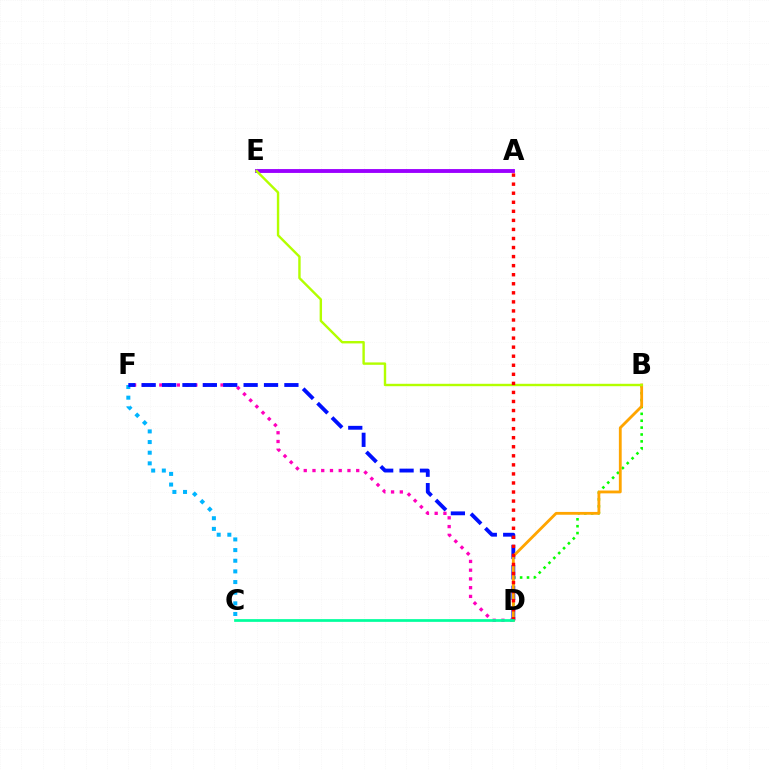{('D', 'F'): [{'color': '#ff00bd', 'line_style': 'dotted', 'thickness': 2.38}, {'color': '#0010ff', 'line_style': 'dashed', 'thickness': 2.77}], ('C', 'F'): [{'color': '#00b5ff', 'line_style': 'dotted', 'thickness': 2.89}], ('B', 'D'): [{'color': '#08ff00', 'line_style': 'dotted', 'thickness': 1.87}, {'color': '#ffa500', 'line_style': 'solid', 'thickness': 2.03}], ('A', 'E'): [{'color': '#9b00ff', 'line_style': 'solid', 'thickness': 2.78}], ('B', 'E'): [{'color': '#b3ff00', 'line_style': 'solid', 'thickness': 1.73}], ('A', 'D'): [{'color': '#ff0000', 'line_style': 'dotted', 'thickness': 2.46}], ('C', 'D'): [{'color': '#00ff9d', 'line_style': 'solid', 'thickness': 1.96}]}